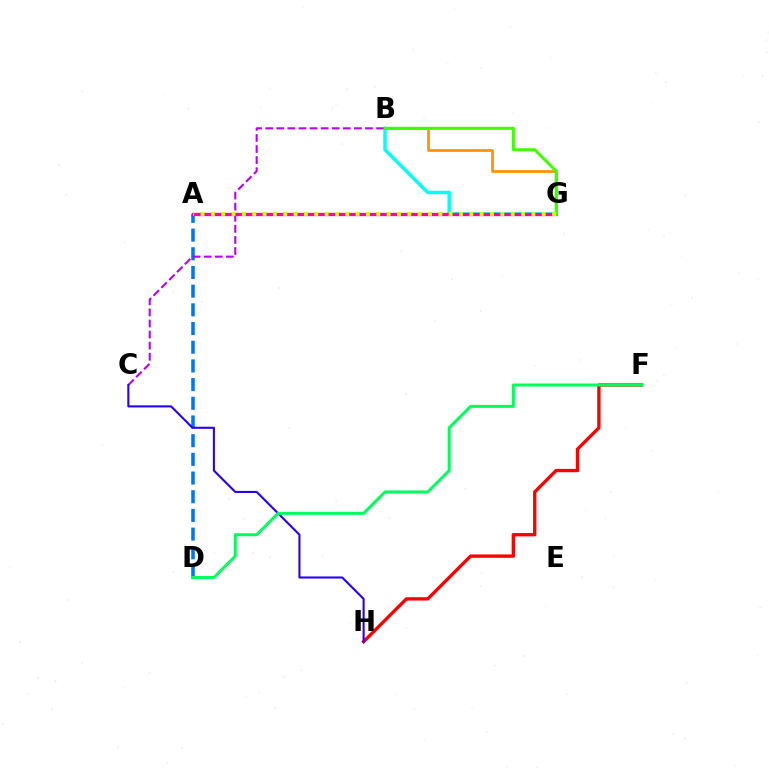{('A', 'D'): [{'color': '#0074ff', 'line_style': 'dashed', 'thickness': 2.54}], ('B', 'G'): [{'color': '#00fff6', 'line_style': 'solid', 'thickness': 2.47}, {'color': '#ff9400', 'line_style': 'solid', 'thickness': 1.97}, {'color': '#3dff00', 'line_style': 'solid', 'thickness': 2.15}], ('F', 'H'): [{'color': '#ff0000', 'line_style': 'solid', 'thickness': 2.4}], ('A', 'G'): [{'color': '#ff00ac', 'line_style': 'solid', 'thickness': 2.37}, {'color': '#d1ff00', 'line_style': 'dotted', 'thickness': 2.81}], ('B', 'C'): [{'color': '#b900ff', 'line_style': 'dashed', 'thickness': 1.51}], ('C', 'H'): [{'color': '#2500ff', 'line_style': 'solid', 'thickness': 1.5}], ('D', 'F'): [{'color': '#00ff5c', 'line_style': 'solid', 'thickness': 2.16}]}